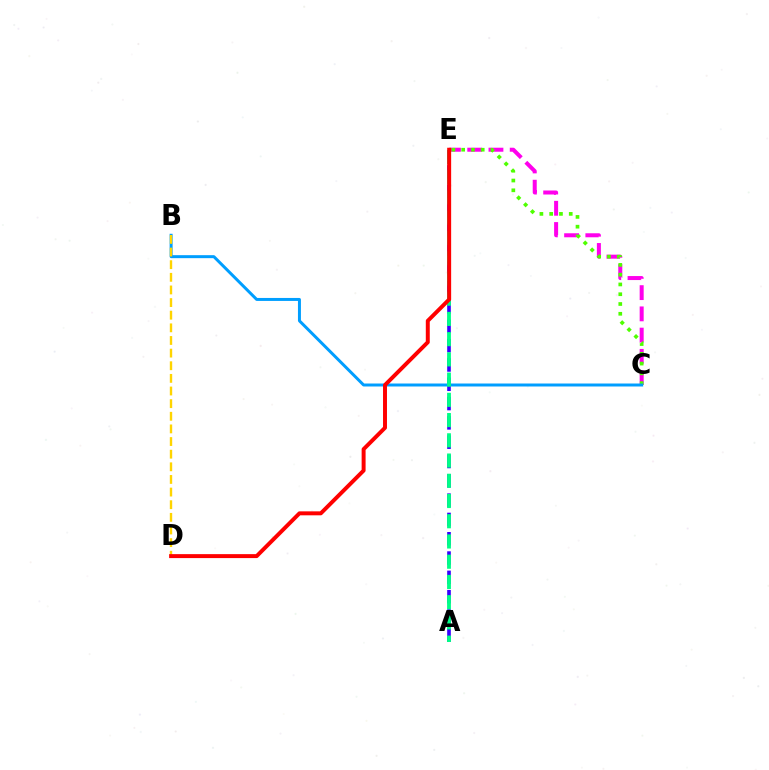{('A', 'E'): [{'color': '#3700ff', 'line_style': 'dashed', 'thickness': 2.62}, {'color': '#00ff86', 'line_style': 'dashed', 'thickness': 2.75}], ('C', 'E'): [{'color': '#ff00ed', 'line_style': 'dashed', 'thickness': 2.89}, {'color': '#4fff00', 'line_style': 'dotted', 'thickness': 2.66}], ('B', 'C'): [{'color': '#009eff', 'line_style': 'solid', 'thickness': 2.15}], ('B', 'D'): [{'color': '#ffd500', 'line_style': 'dashed', 'thickness': 1.72}], ('D', 'E'): [{'color': '#ff0000', 'line_style': 'solid', 'thickness': 2.85}]}